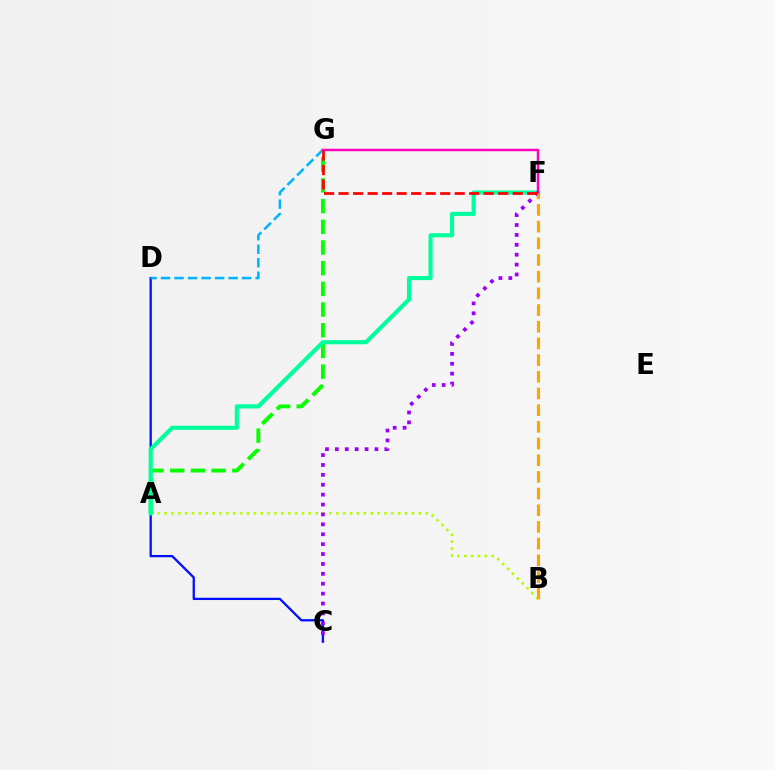{('C', 'D'): [{'color': '#0010ff', 'line_style': 'solid', 'thickness': 1.65}], ('A', 'B'): [{'color': '#b3ff00', 'line_style': 'dotted', 'thickness': 1.87}], ('D', 'G'): [{'color': '#00b5ff', 'line_style': 'dashed', 'thickness': 1.84}], ('A', 'G'): [{'color': '#08ff00', 'line_style': 'dashed', 'thickness': 2.81}], ('A', 'F'): [{'color': '#00ff9d', 'line_style': 'solid', 'thickness': 2.98}], ('F', 'G'): [{'color': '#ff00bd', 'line_style': 'solid', 'thickness': 1.77}, {'color': '#ff0000', 'line_style': 'dashed', 'thickness': 1.97}], ('C', 'F'): [{'color': '#9b00ff', 'line_style': 'dotted', 'thickness': 2.69}], ('B', 'F'): [{'color': '#ffa500', 'line_style': 'dashed', 'thickness': 2.27}]}